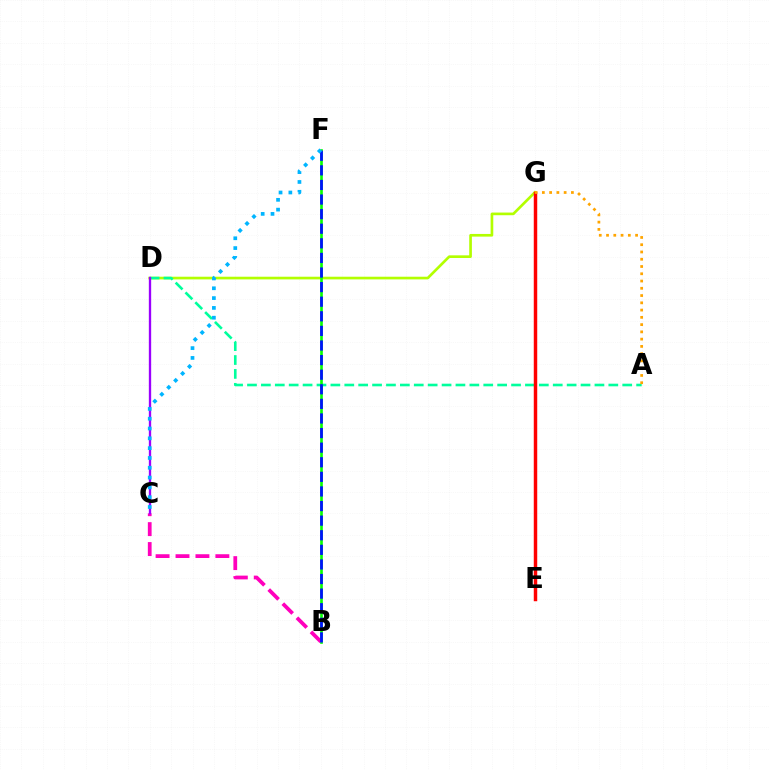{('D', 'G'): [{'color': '#b3ff00', 'line_style': 'solid', 'thickness': 1.92}], ('A', 'D'): [{'color': '#00ff9d', 'line_style': 'dashed', 'thickness': 1.89}], ('E', 'G'): [{'color': '#ff0000', 'line_style': 'solid', 'thickness': 2.49}], ('B', 'F'): [{'color': '#08ff00', 'line_style': 'solid', 'thickness': 1.91}, {'color': '#0010ff', 'line_style': 'dashed', 'thickness': 1.98}], ('B', 'C'): [{'color': '#ff00bd', 'line_style': 'dashed', 'thickness': 2.71}], ('C', 'D'): [{'color': '#9b00ff', 'line_style': 'solid', 'thickness': 1.68}], ('A', 'G'): [{'color': '#ffa500', 'line_style': 'dotted', 'thickness': 1.97}], ('C', 'F'): [{'color': '#00b5ff', 'line_style': 'dotted', 'thickness': 2.67}]}